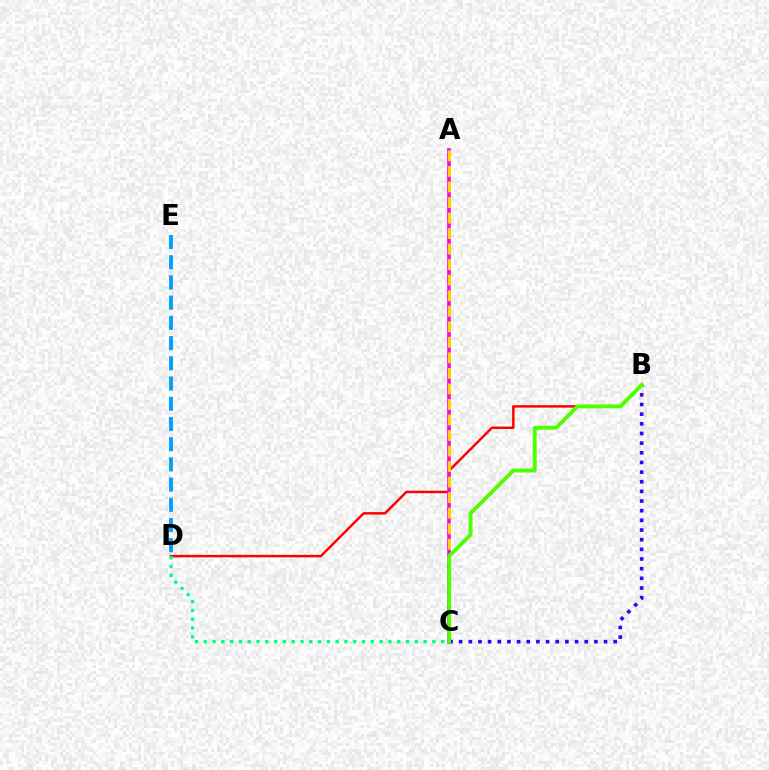{('B', 'D'): [{'color': '#ff0000', 'line_style': 'solid', 'thickness': 1.77}], ('A', 'C'): [{'color': '#ff00ed', 'line_style': 'solid', 'thickness': 2.6}, {'color': '#ffd500', 'line_style': 'dashed', 'thickness': 2.11}], ('D', 'E'): [{'color': '#009eff', 'line_style': 'dashed', 'thickness': 2.75}], ('C', 'D'): [{'color': '#00ff86', 'line_style': 'dotted', 'thickness': 2.39}], ('B', 'C'): [{'color': '#3700ff', 'line_style': 'dotted', 'thickness': 2.62}, {'color': '#4fff00', 'line_style': 'solid', 'thickness': 2.78}]}